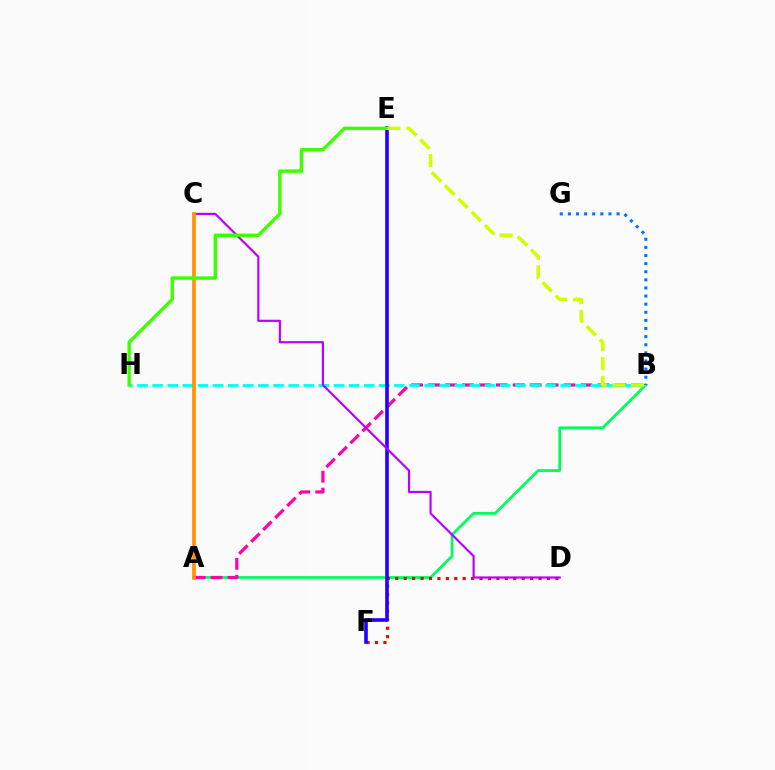{('A', 'B'): [{'color': '#00ff5c', 'line_style': 'solid', 'thickness': 2.01}, {'color': '#ff00ac', 'line_style': 'dashed', 'thickness': 2.3}], ('D', 'F'): [{'color': '#ff0000', 'line_style': 'dotted', 'thickness': 2.29}], ('B', 'H'): [{'color': '#00fff6', 'line_style': 'dashed', 'thickness': 2.05}], ('E', 'F'): [{'color': '#2500ff', 'line_style': 'solid', 'thickness': 2.61}], ('C', 'D'): [{'color': '#b900ff', 'line_style': 'solid', 'thickness': 1.56}], ('A', 'C'): [{'color': '#ff9400', 'line_style': 'solid', 'thickness': 2.68}], ('E', 'H'): [{'color': '#3dff00', 'line_style': 'solid', 'thickness': 2.45}], ('B', 'G'): [{'color': '#0074ff', 'line_style': 'dotted', 'thickness': 2.2}], ('B', 'E'): [{'color': '#d1ff00', 'line_style': 'dashed', 'thickness': 2.55}]}